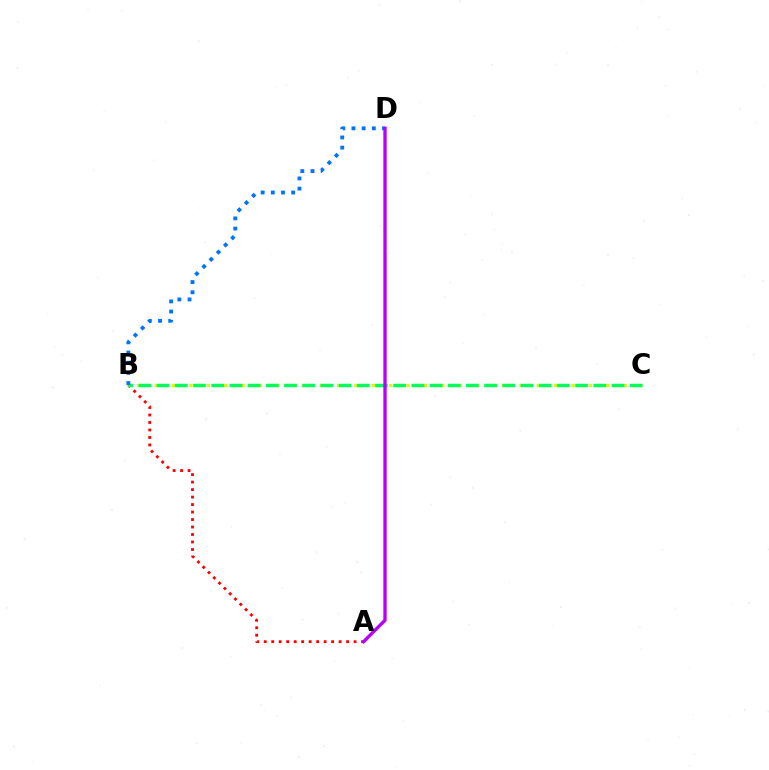{('A', 'B'): [{'color': '#ff0000', 'line_style': 'dotted', 'thickness': 2.03}], ('B', 'C'): [{'color': '#d1ff00', 'line_style': 'dotted', 'thickness': 2.36}, {'color': '#00ff5c', 'line_style': 'dashed', 'thickness': 2.47}], ('B', 'D'): [{'color': '#0074ff', 'line_style': 'dotted', 'thickness': 2.76}], ('A', 'D'): [{'color': '#b900ff', 'line_style': 'solid', 'thickness': 2.4}]}